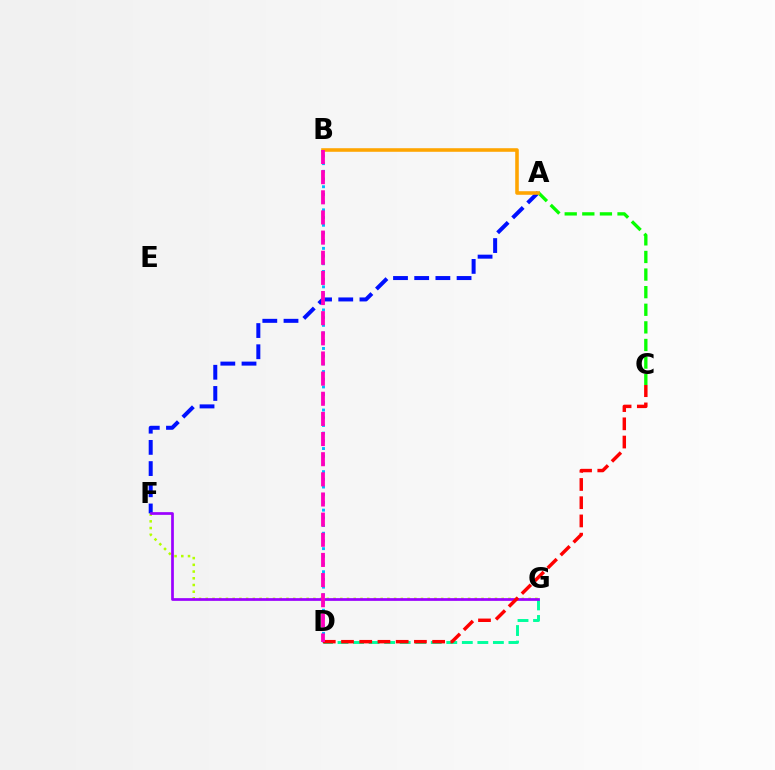{('F', 'G'): [{'color': '#b3ff00', 'line_style': 'dotted', 'thickness': 1.83}, {'color': '#9b00ff', 'line_style': 'solid', 'thickness': 1.96}], ('A', 'F'): [{'color': '#0010ff', 'line_style': 'dashed', 'thickness': 2.88}], ('A', 'C'): [{'color': '#08ff00', 'line_style': 'dashed', 'thickness': 2.39}], ('D', 'G'): [{'color': '#00ff9d', 'line_style': 'dashed', 'thickness': 2.11}], ('B', 'D'): [{'color': '#00b5ff', 'line_style': 'dotted', 'thickness': 2.09}, {'color': '#ff00bd', 'line_style': 'dashed', 'thickness': 2.74}], ('C', 'D'): [{'color': '#ff0000', 'line_style': 'dashed', 'thickness': 2.48}], ('A', 'B'): [{'color': '#ffa500', 'line_style': 'solid', 'thickness': 2.57}]}